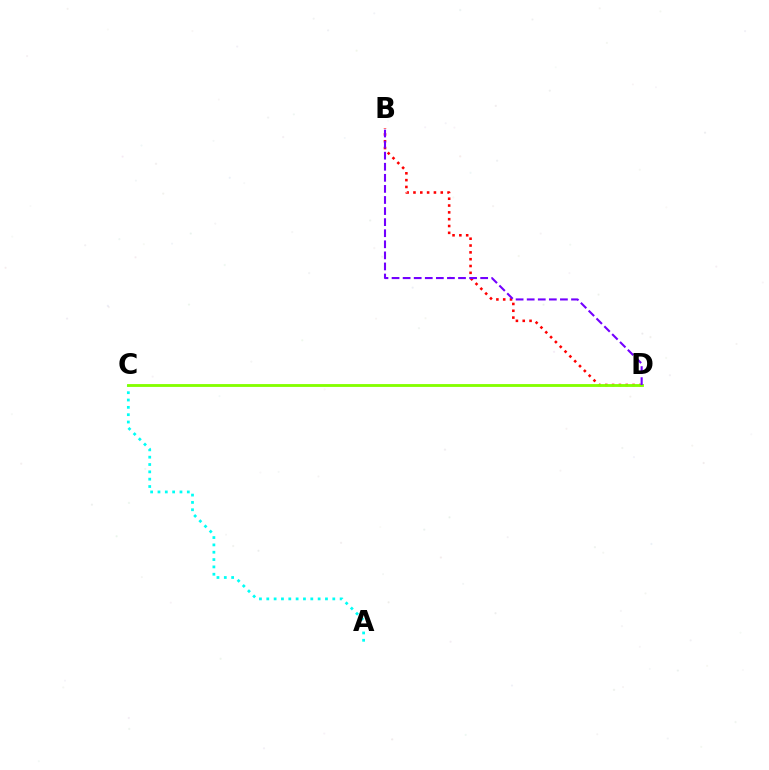{('A', 'C'): [{'color': '#00fff6', 'line_style': 'dotted', 'thickness': 1.99}], ('B', 'D'): [{'color': '#ff0000', 'line_style': 'dotted', 'thickness': 1.85}, {'color': '#7200ff', 'line_style': 'dashed', 'thickness': 1.5}], ('C', 'D'): [{'color': '#84ff00', 'line_style': 'solid', 'thickness': 2.04}]}